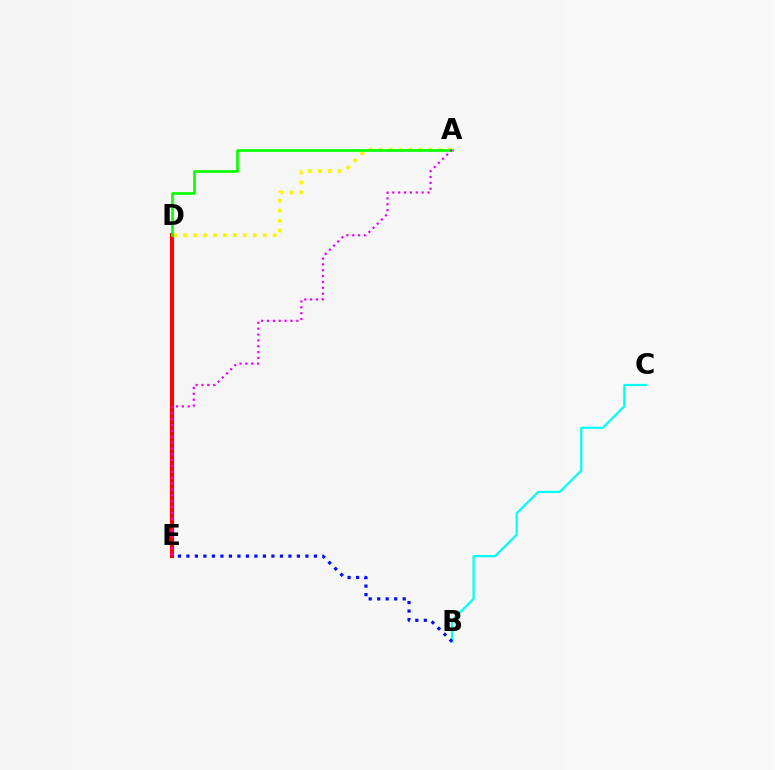{('D', 'E'): [{'color': '#ff0000', 'line_style': 'solid', 'thickness': 2.97}], ('B', 'C'): [{'color': '#00fff6', 'line_style': 'solid', 'thickness': 1.6}], ('A', 'D'): [{'color': '#fcf500', 'line_style': 'dotted', 'thickness': 2.7}, {'color': '#08ff00', 'line_style': 'solid', 'thickness': 1.92}], ('B', 'E'): [{'color': '#0010ff', 'line_style': 'dotted', 'thickness': 2.31}], ('A', 'E'): [{'color': '#ee00ff', 'line_style': 'dotted', 'thickness': 1.59}]}